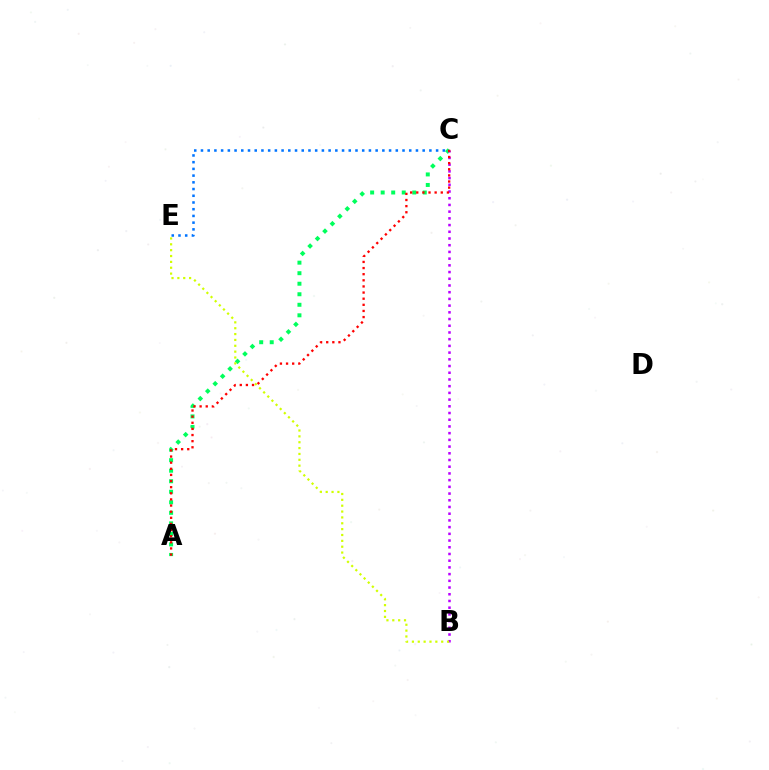{('A', 'C'): [{'color': '#00ff5c', 'line_style': 'dotted', 'thickness': 2.86}, {'color': '#ff0000', 'line_style': 'dotted', 'thickness': 1.66}], ('B', 'C'): [{'color': '#b900ff', 'line_style': 'dotted', 'thickness': 1.82}], ('B', 'E'): [{'color': '#d1ff00', 'line_style': 'dotted', 'thickness': 1.59}], ('C', 'E'): [{'color': '#0074ff', 'line_style': 'dotted', 'thickness': 1.83}]}